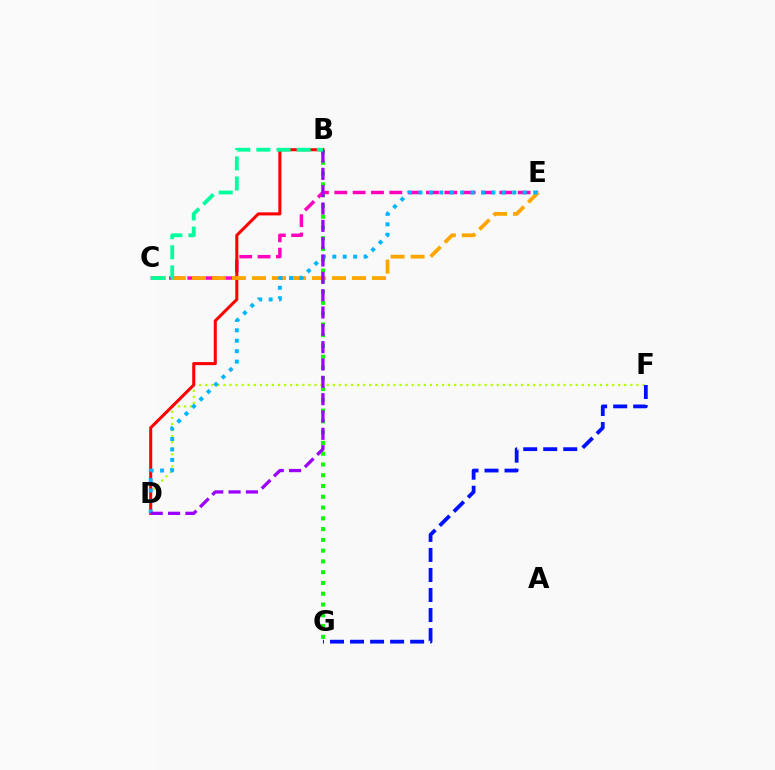{('B', 'G'): [{'color': '#08ff00', 'line_style': 'dotted', 'thickness': 2.93}], ('C', 'E'): [{'color': '#ff00bd', 'line_style': 'dashed', 'thickness': 2.49}, {'color': '#ffa500', 'line_style': 'dashed', 'thickness': 2.72}], ('D', 'F'): [{'color': '#b3ff00', 'line_style': 'dotted', 'thickness': 1.65}], ('B', 'D'): [{'color': '#ff0000', 'line_style': 'solid', 'thickness': 2.2}, {'color': '#9b00ff', 'line_style': 'dashed', 'thickness': 2.35}], ('F', 'G'): [{'color': '#0010ff', 'line_style': 'dashed', 'thickness': 2.72}], ('D', 'E'): [{'color': '#00b5ff', 'line_style': 'dotted', 'thickness': 2.83}], ('B', 'C'): [{'color': '#00ff9d', 'line_style': 'dashed', 'thickness': 2.73}]}